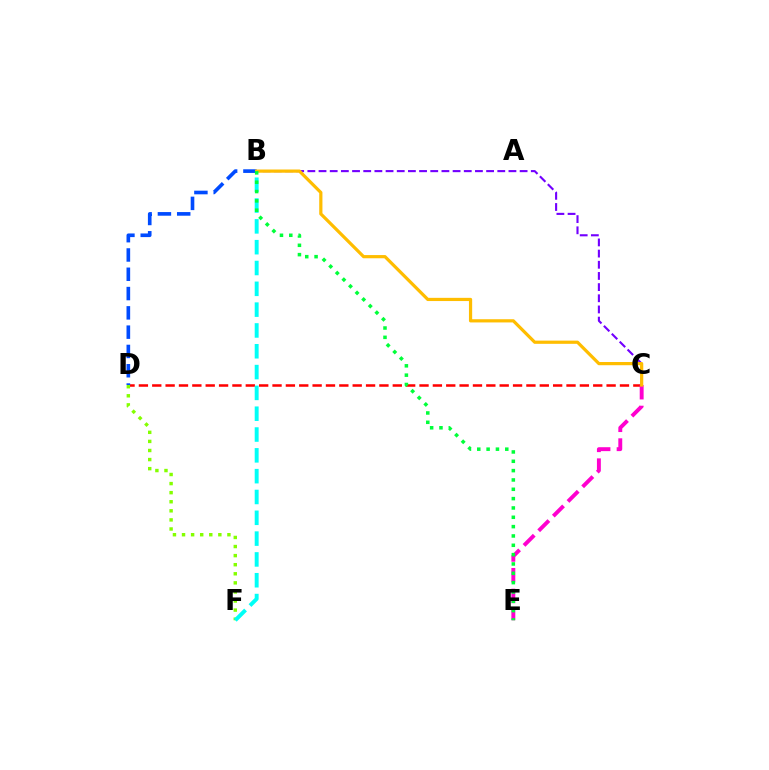{('C', 'D'): [{'color': '#ff0000', 'line_style': 'dashed', 'thickness': 1.82}], ('C', 'E'): [{'color': '#ff00cf', 'line_style': 'dashed', 'thickness': 2.82}], ('B', 'C'): [{'color': '#7200ff', 'line_style': 'dashed', 'thickness': 1.52}, {'color': '#ffbd00', 'line_style': 'solid', 'thickness': 2.31}], ('D', 'F'): [{'color': '#84ff00', 'line_style': 'dotted', 'thickness': 2.47}], ('B', 'D'): [{'color': '#004bff', 'line_style': 'dashed', 'thickness': 2.62}], ('B', 'F'): [{'color': '#00fff6', 'line_style': 'dashed', 'thickness': 2.83}], ('B', 'E'): [{'color': '#00ff39', 'line_style': 'dotted', 'thickness': 2.54}]}